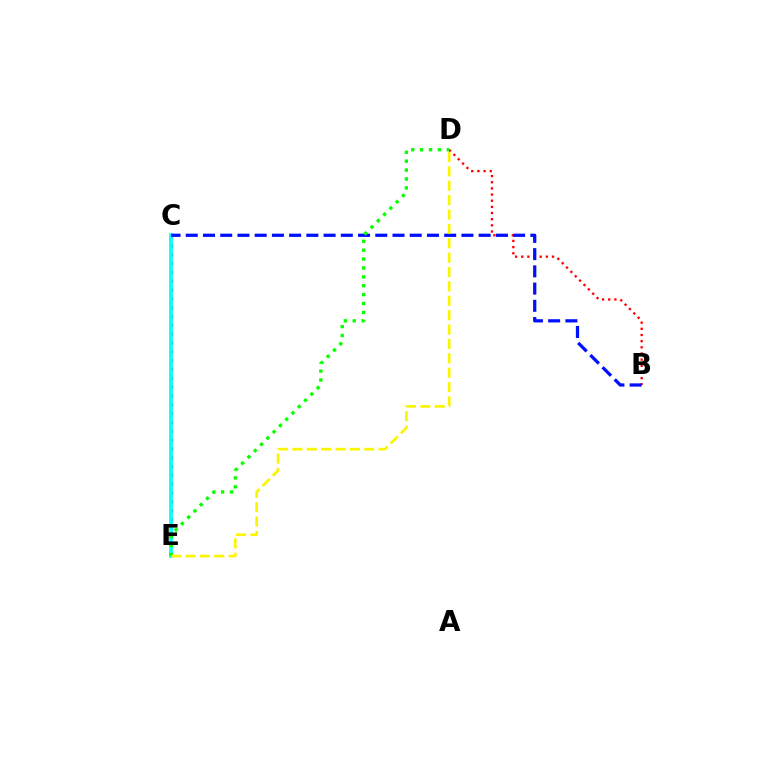{('B', 'D'): [{'color': '#ff0000', 'line_style': 'dotted', 'thickness': 1.67}], ('C', 'E'): [{'color': '#ee00ff', 'line_style': 'dotted', 'thickness': 2.4}, {'color': '#00fff6', 'line_style': 'solid', 'thickness': 2.66}], ('B', 'C'): [{'color': '#0010ff', 'line_style': 'dashed', 'thickness': 2.34}], ('D', 'E'): [{'color': '#08ff00', 'line_style': 'dotted', 'thickness': 2.42}, {'color': '#fcf500', 'line_style': 'dashed', 'thickness': 1.95}]}